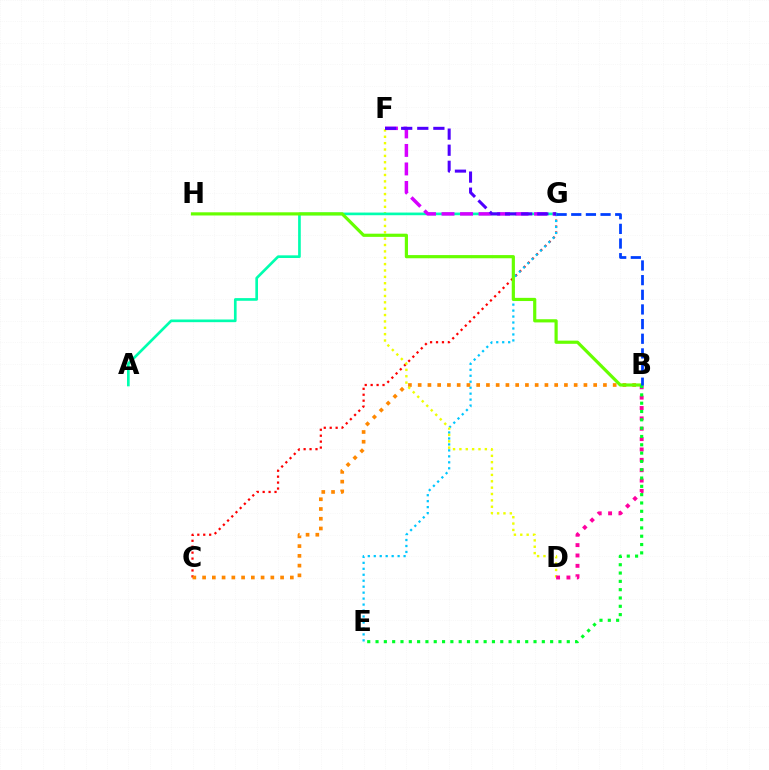{('C', 'G'): [{'color': '#ff0000', 'line_style': 'dotted', 'thickness': 1.61}], ('E', 'G'): [{'color': '#00c7ff', 'line_style': 'dotted', 'thickness': 1.62}], ('B', 'C'): [{'color': '#ff8800', 'line_style': 'dotted', 'thickness': 2.65}], ('D', 'F'): [{'color': '#eeff00', 'line_style': 'dotted', 'thickness': 1.73}], ('B', 'D'): [{'color': '#ff00a0', 'line_style': 'dotted', 'thickness': 2.82}], ('A', 'G'): [{'color': '#00ffaf', 'line_style': 'solid', 'thickness': 1.92}], ('F', 'G'): [{'color': '#d600ff', 'line_style': 'dashed', 'thickness': 2.51}, {'color': '#4f00ff', 'line_style': 'dashed', 'thickness': 2.19}], ('B', 'H'): [{'color': '#66ff00', 'line_style': 'solid', 'thickness': 2.29}], ('B', 'E'): [{'color': '#00ff27', 'line_style': 'dotted', 'thickness': 2.26}], ('B', 'G'): [{'color': '#003fff', 'line_style': 'dashed', 'thickness': 1.99}]}